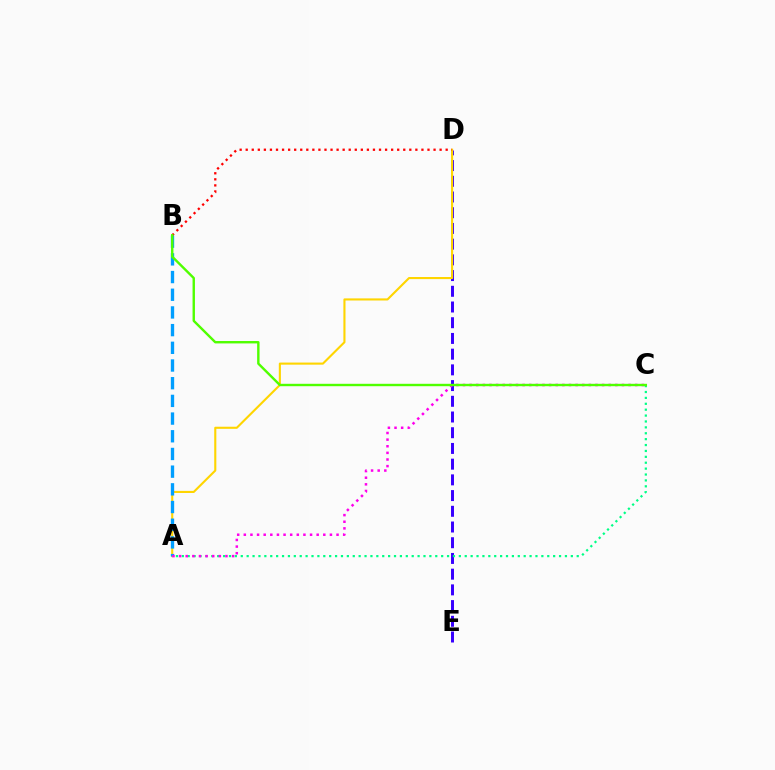{('D', 'E'): [{'color': '#3700ff', 'line_style': 'dashed', 'thickness': 2.13}], ('A', 'D'): [{'color': '#ffd500', 'line_style': 'solid', 'thickness': 1.52}], ('A', 'C'): [{'color': '#00ff86', 'line_style': 'dotted', 'thickness': 1.6}, {'color': '#ff00ed', 'line_style': 'dotted', 'thickness': 1.8}], ('A', 'B'): [{'color': '#009eff', 'line_style': 'dashed', 'thickness': 2.4}], ('B', 'D'): [{'color': '#ff0000', 'line_style': 'dotted', 'thickness': 1.65}], ('B', 'C'): [{'color': '#4fff00', 'line_style': 'solid', 'thickness': 1.73}]}